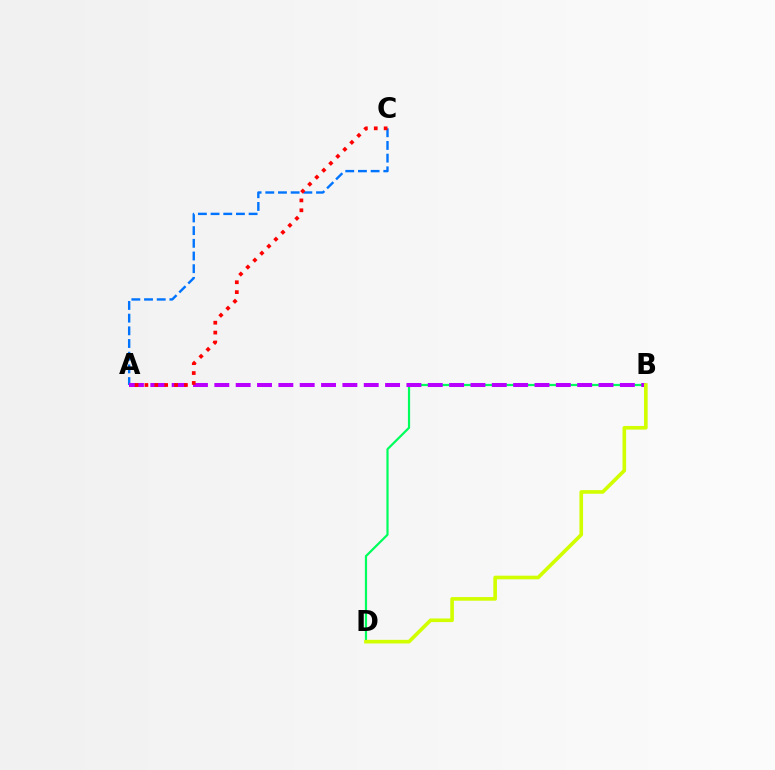{('B', 'D'): [{'color': '#00ff5c', 'line_style': 'solid', 'thickness': 1.59}, {'color': '#d1ff00', 'line_style': 'solid', 'thickness': 2.62}], ('A', 'C'): [{'color': '#0074ff', 'line_style': 'dashed', 'thickness': 1.72}, {'color': '#ff0000', 'line_style': 'dotted', 'thickness': 2.69}], ('A', 'B'): [{'color': '#b900ff', 'line_style': 'dashed', 'thickness': 2.9}]}